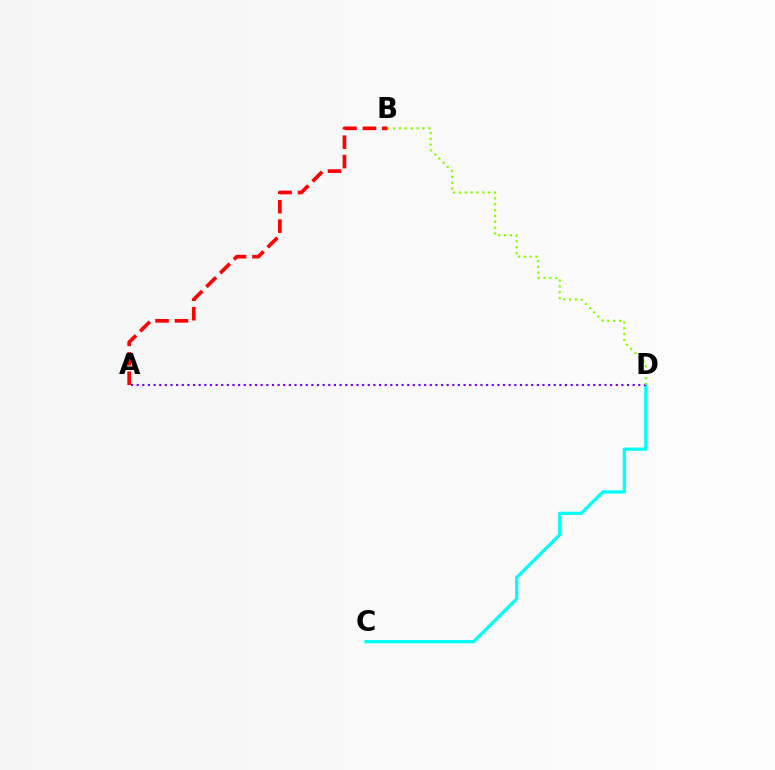{('C', 'D'): [{'color': '#00fff6', 'line_style': 'solid', 'thickness': 2.35}], ('A', 'D'): [{'color': '#7200ff', 'line_style': 'dotted', 'thickness': 1.53}], ('B', 'D'): [{'color': '#84ff00', 'line_style': 'dotted', 'thickness': 1.59}], ('A', 'B'): [{'color': '#ff0000', 'line_style': 'dashed', 'thickness': 2.64}]}